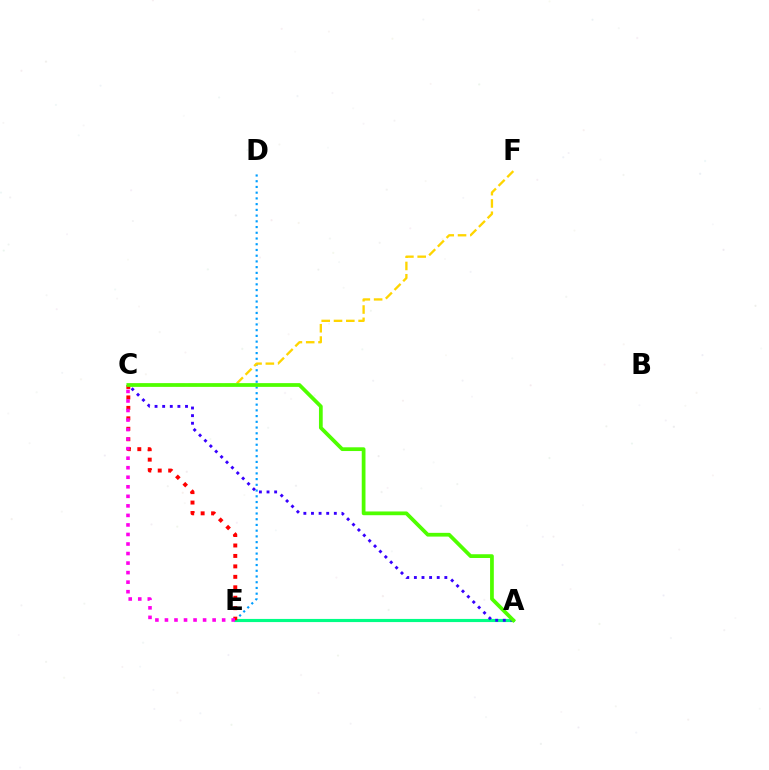{('D', 'E'): [{'color': '#009eff', 'line_style': 'dotted', 'thickness': 1.56}], ('A', 'E'): [{'color': '#00ff86', 'line_style': 'solid', 'thickness': 2.26}], ('C', 'F'): [{'color': '#ffd500', 'line_style': 'dashed', 'thickness': 1.67}], ('A', 'C'): [{'color': '#3700ff', 'line_style': 'dotted', 'thickness': 2.07}, {'color': '#4fff00', 'line_style': 'solid', 'thickness': 2.7}], ('C', 'E'): [{'color': '#ff0000', 'line_style': 'dotted', 'thickness': 2.84}, {'color': '#ff00ed', 'line_style': 'dotted', 'thickness': 2.59}]}